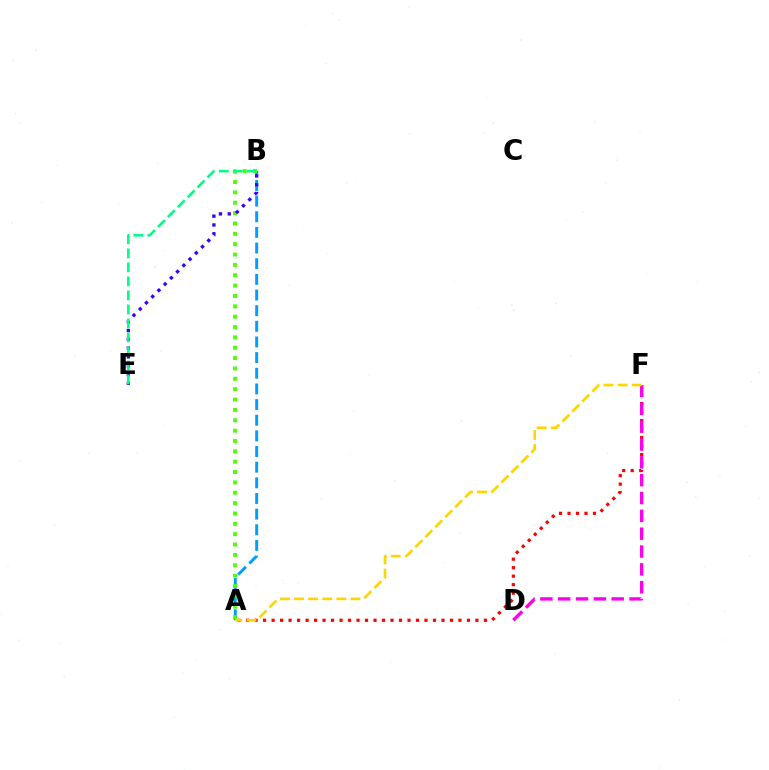{('A', 'B'): [{'color': '#009eff', 'line_style': 'dashed', 'thickness': 2.13}, {'color': '#4fff00', 'line_style': 'dotted', 'thickness': 2.81}], ('B', 'E'): [{'color': '#3700ff', 'line_style': 'dotted', 'thickness': 2.39}, {'color': '#00ff86', 'line_style': 'dashed', 'thickness': 1.9}], ('A', 'F'): [{'color': '#ff0000', 'line_style': 'dotted', 'thickness': 2.31}, {'color': '#ffd500', 'line_style': 'dashed', 'thickness': 1.92}], ('D', 'F'): [{'color': '#ff00ed', 'line_style': 'dashed', 'thickness': 2.42}]}